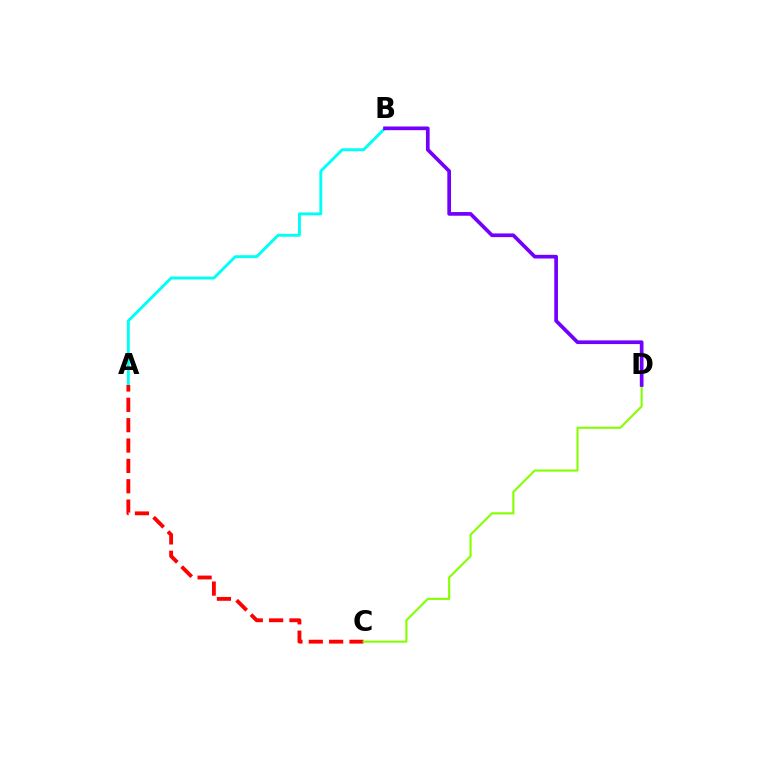{('A', 'B'): [{'color': '#00fff6', 'line_style': 'solid', 'thickness': 2.09}], ('A', 'C'): [{'color': '#ff0000', 'line_style': 'dashed', 'thickness': 2.77}], ('C', 'D'): [{'color': '#84ff00', 'line_style': 'solid', 'thickness': 1.51}], ('B', 'D'): [{'color': '#7200ff', 'line_style': 'solid', 'thickness': 2.66}]}